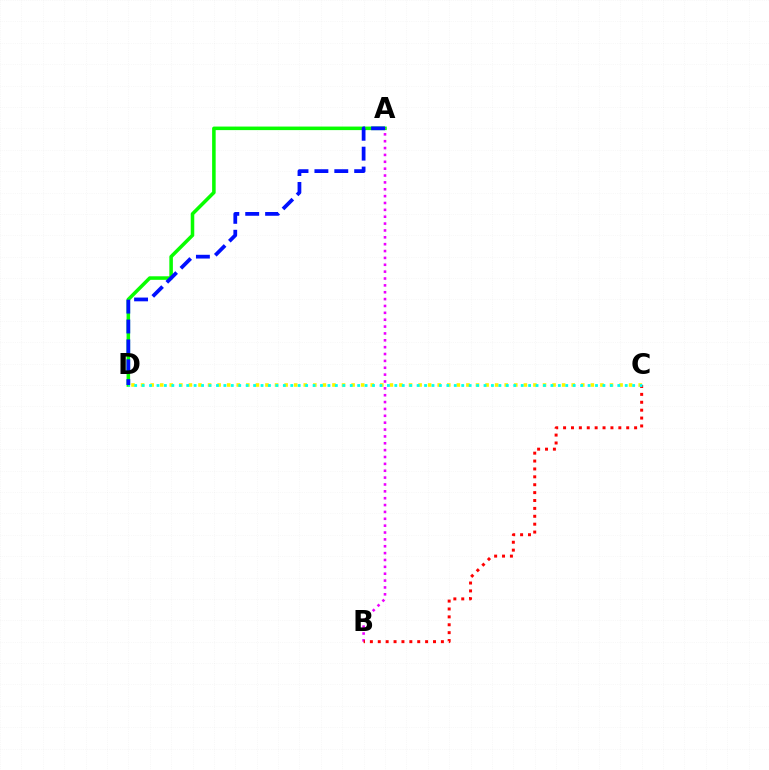{('A', 'D'): [{'color': '#08ff00', 'line_style': 'solid', 'thickness': 2.55}, {'color': '#0010ff', 'line_style': 'dashed', 'thickness': 2.7}], ('A', 'B'): [{'color': '#ee00ff', 'line_style': 'dotted', 'thickness': 1.87}], ('B', 'C'): [{'color': '#ff0000', 'line_style': 'dotted', 'thickness': 2.14}], ('C', 'D'): [{'color': '#fcf500', 'line_style': 'dotted', 'thickness': 2.6}, {'color': '#00fff6', 'line_style': 'dotted', 'thickness': 2.02}]}